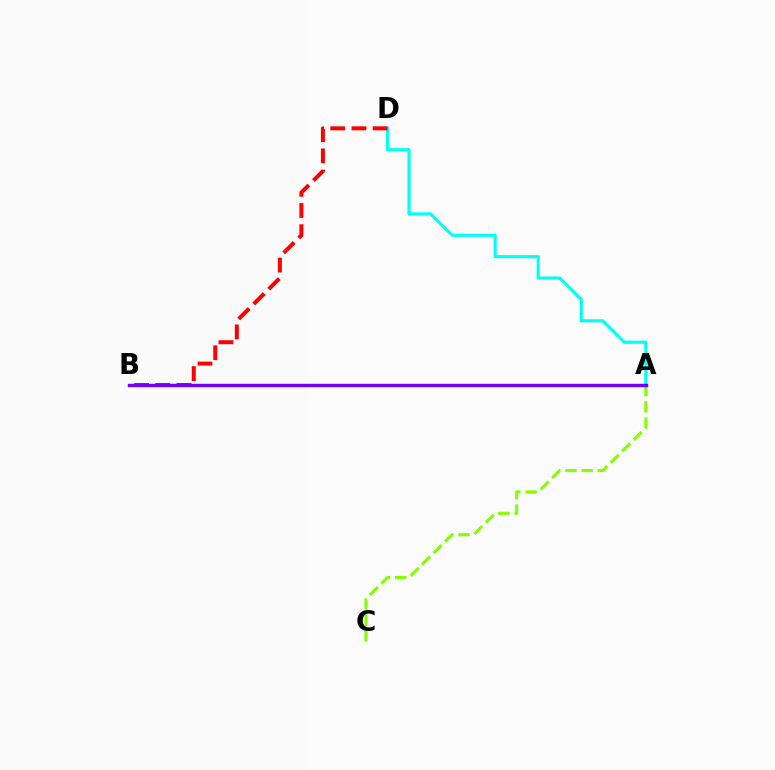{('A', 'C'): [{'color': '#84ff00', 'line_style': 'dashed', 'thickness': 2.2}], ('A', 'D'): [{'color': '#00fff6', 'line_style': 'solid', 'thickness': 2.26}], ('B', 'D'): [{'color': '#ff0000', 'line_style': 'dashed', 'thickness': 2.88}], ('A', 'B'): [{'color': '#7200ff', 'line_style': 'solid', 'thickness': 2.47}]}